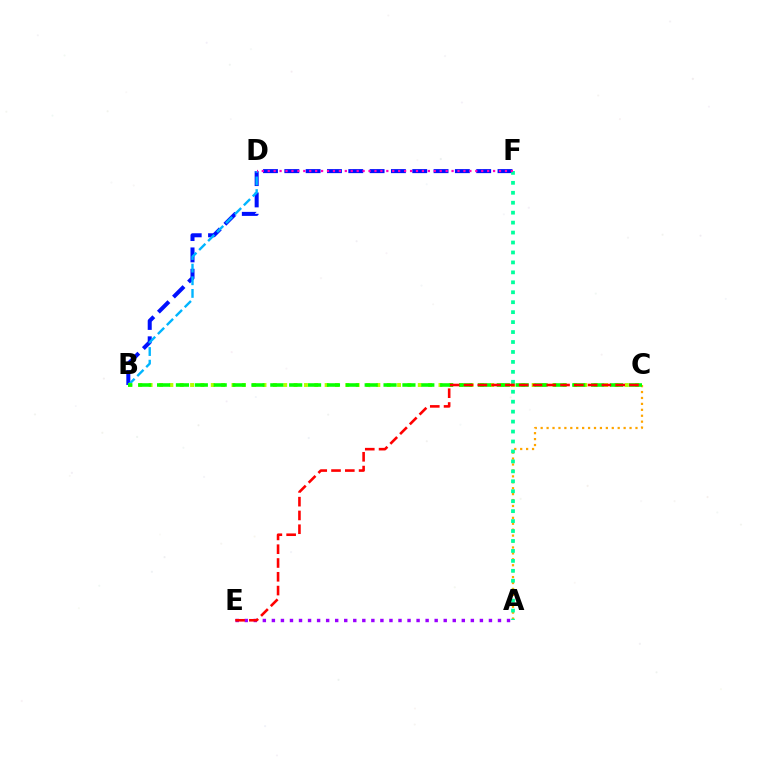{('B', 'F'): [{'color': '#0010ff', 'line_style': 'dashed', 'thickness': 2.9}], ('B', 'D'): [{'color': '#00b5ff', 'line_style': 'dashed', 'thickness': 1.72}], ('A', 'C'): [{'color': '#ffa500', 'line_style': 'dotted', 'thickness': 1.61}], ('A', 'E'): [{'color': '#9b00ff', 'line_style': 'dotted', 'thickness': 2.46}], ('B', 'C'): [{'color': '#b3ff00', 'line_style': 'dotted', 'thickness': 2.81}, {'color': '#08ff00', 'line_style': 'dashed', 'thickness': 2.56}], ('A', 'F'): [{'color': '#00ff9d', 'line_style': 'dotted', 'thickness': 2.7}], ('C', 'E'): [{'color': '#ff0000', 'line_style': 'dashed', 'thickness': 1.87}], ('D', 'F'): [{'color': '#ff00bd', 'line_style': 'dotted', 'thickness': 1.61}]}